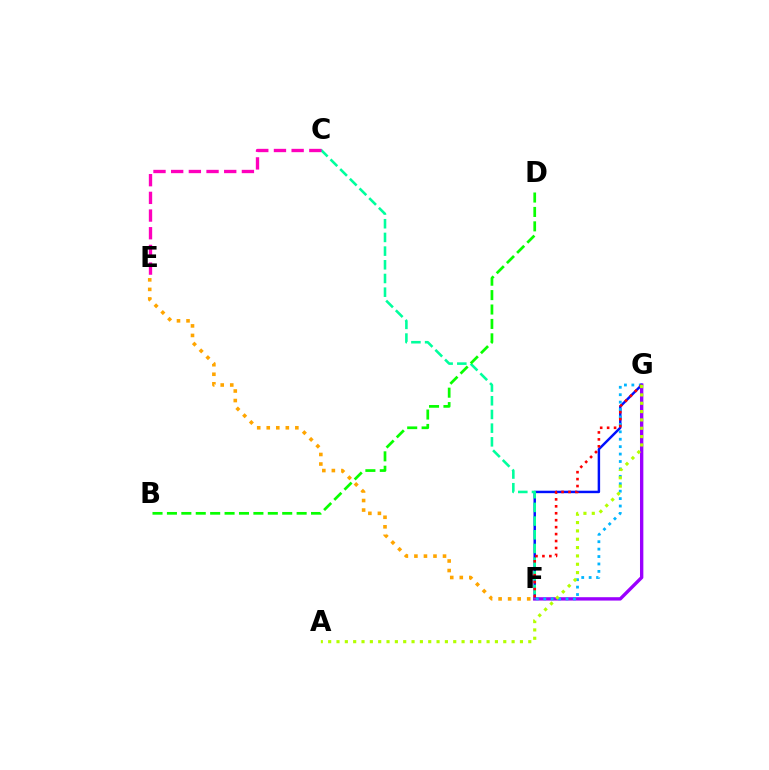{('F', 'G'): [{'color': '#0010ff', 'line_style': 'solid', 'thickness': 1.77}, {'color': '#9b00ff', 'line_style': 'solid', 'thickness': 2.42}, {'color': '#00b5ff', 'line_style': 'dotted', 'thickness': 2.02}, {'color': '#ff0000', 'line_style': 'dotted', 'thickness': 1.89}], ('C', 'F'): [{'color': '#00ff9d', 'line_style': 'dashed', 'thickness': 1.86}], ('B', 'D'): [{'color': '#08ff00', 'line_style': 'dashed', 'thickness': 1.96}], ('C', 'E'): [{'color': '#ff00bd', 'line_style': 'dashed', 'thickness': 2.4}], ('A', 'G'): [{'color': '#b3ff00', 'line_style': 'dotted', 'thickness': 2.27}], ('E', 'F'): [{'color': '#ffa500', 'line_style': 'dotted', 'thickness': 2.59}]}